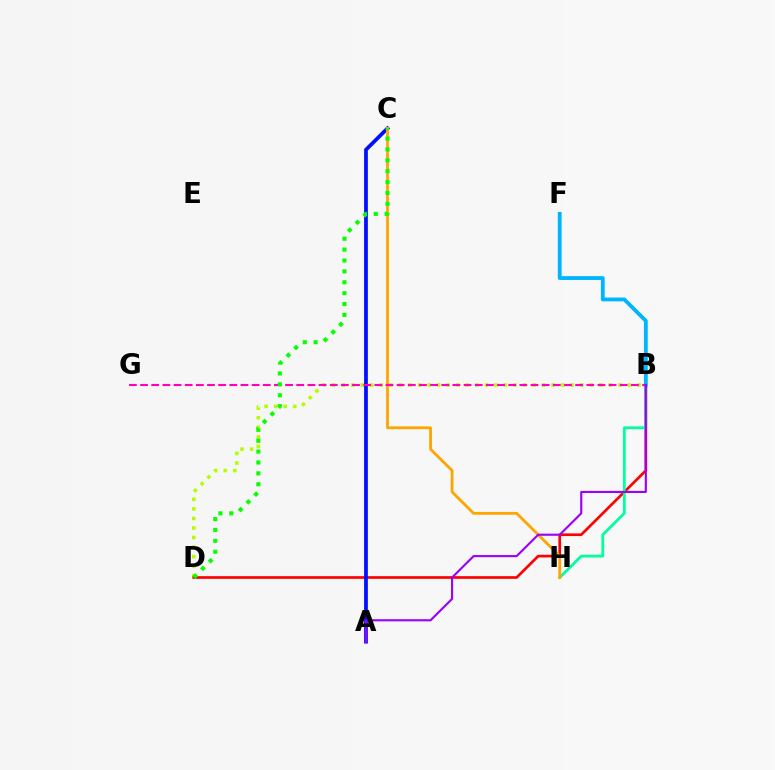{('B', 'D'): [{'color': '#b3ff00', 'line_style': 'dotted', 'thickness': 2.59}, {'color': '#ff0000', 'line_style': 'solid', 'thickness': 1.93}], ('A', 'C'): [{'color': '#0010ff', 'line_style': 'solid', 'thickness': 2.7}], ('B', 'H'): [{'color': '#00ff9d', 'line_style': 'solid', 'thickness': 2.0}], ('C', 'H'): [{'color': '#ffa500', 'line_style': 'solid', 'thickness': 2.02}], ('B', 'F'): [{'color': '#00b5ff', 'line_style': 'solid', 'thickness': 2.75}], ('B', 'G'): [{'color': '#ff00bd', 'line_style': 'dashed', 'thickness': 1.52}], ('C', 'D'): [{'color': '#08ff00', 'line_style': 'dotted', 'thickness': 2.96}], ('A', 'B'): [{'color': '#9b00ff', 'line_style': 'solid', 'thickness': 1.53}]}